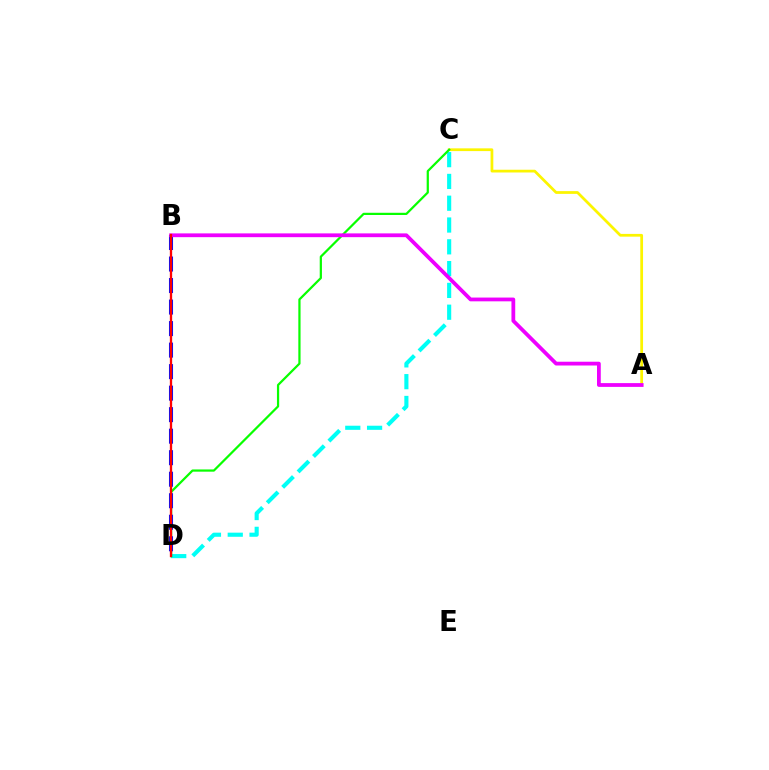{('A', 'C'): [{'color': '#fcf500', 'line_style': 'solid', 'thickness': 1.98}], ('C', 'D'): [{'color': '#00fff6', 'line_style': 'dashed', 'thickness': 2.96}, {'color': '#08ff00', 'line_style': 'solid', 'thickness': 1.6}], ('B', 'D'): [{'color': '#0010ff', 'line_style': 'dashed', 'thickness': 2.92}, {'color': '#ff0000', 'line_style': 'solid', 'thickness': 1.66}], ('A', 'B'): [{'color': '#ee00ff', 'line_style': 'solid', 'thickness': 2.72}]}